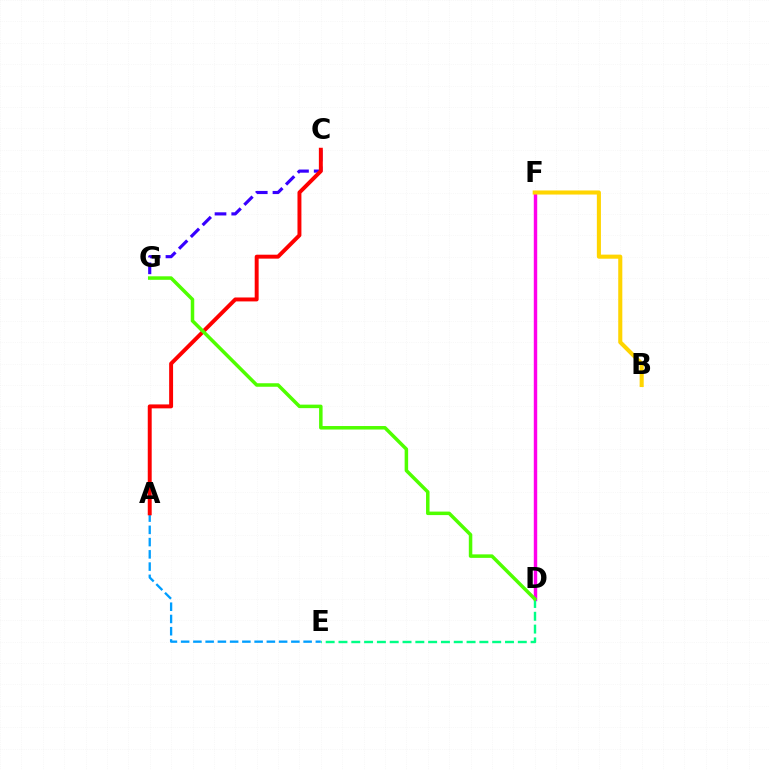{('A', 'E'): [{'color': '#009eff', 'line_style': 'dashed', 'thickness': 1.66}], ('C', 'G'): [{'color': '#3700ff', 'line_style': 'dashed', 'thickness': 2.27}], ('D', 'F'): [{'color': '#ff00ed', 'line_style': 'solid', 'thickness': 2.47}], ('D', 'E'): [{'color': '#00ff86', 'line_style': 'dashed', 'thickness': 1.74}], ('A', 'C'): [{'color': '#ff0000', 'line_style': 'solid', 'thickness': 2.83}], ('D', 'G'): [{'color': '#4fff00', 'line_style': 'solid', 'thickness': 2.52}], ('B', 'F'): [{'color': '#ffd500', 'line_style': 'solid', 'thickness': 2.94}]}